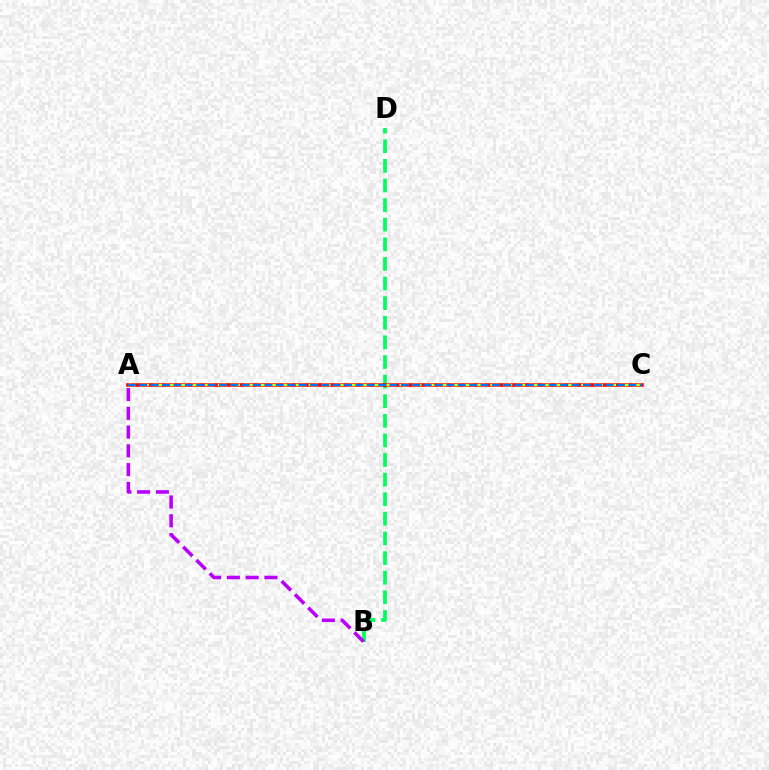{('B', 'D'): [{'color': '#00ff5c', 'line_style': 'dashed', 'thickness': 2.66}], ('A', 'C'): [{'color': '#ff0000', 'line_style': 'solid', 'thickness': 2.6}, {'color': '#d1ff00', 'line_style': 'dashed', 'thickness': 1.76}, {'color': '#0074ff', 'line_style': 'dashed', 'thickness': 1.54}], ('A', 'B'): [{'color': '#b900ff', 'line_style': 'dashed', 'thickness': 2.55}]}